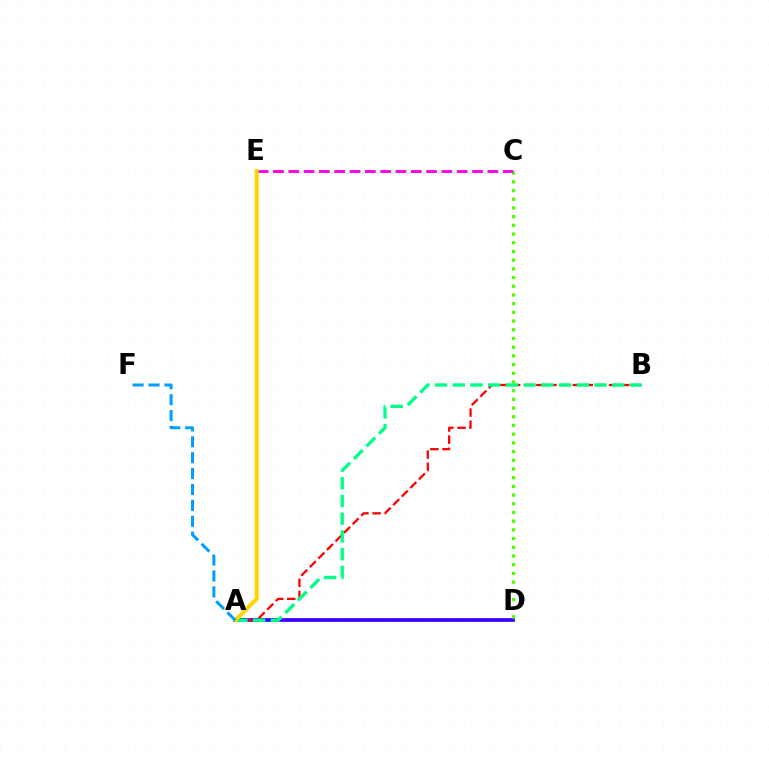{('A', 'D'): [{'color': '#3700ff', 'line_style': 'solid', 'thickness': 2.69}], ('A', 'B'): [{'color': '#ff0000', 'line_style': 'dashed', 'thickness': 1.65}, {'color': '#00ff86', 'line_style': 'dashed', 'thickness': 2.41}], ('C', 'D'): [{'color': '#4fff00', 'line_style': 'dotted', 'thickness': 2.36}], ('C', 'E'): [{'color': '#ff00ed', 'line_style': 'dashed', 'thickness': 2.08}], ('A', 'E'): [{'color': '#ffd500', 'line_style': 'solid', 'thickness': 2.89}], ('A', 'F'): [{'color': '#009eff', 'line_style': 'dashed', 'thickness': 2.16}]}